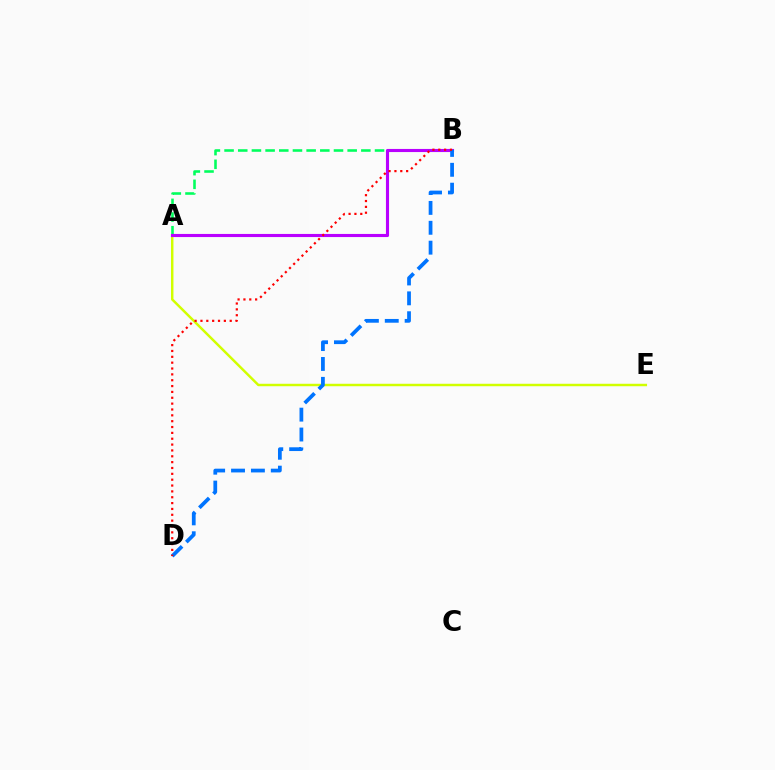{('A', 'E'): [{'color': '#d1ff00', 'line_style': 'solid', 'thickness': 1.77}], ('A', 'B'): [{'color': '#00ff5c', 'line_style': 'dashed', 'thickness': 1.86}, {'color': '#b900ff', 'line_style': 'solid', 'thickness': 2.24}], ('B', 'D'): [{'color': '#0074ff', 'line_style': 'dashed', 'thickness': 2.7}, {'color': '#ff0000', 'line_style': 'dotted', 'thickness': 1.59}]}